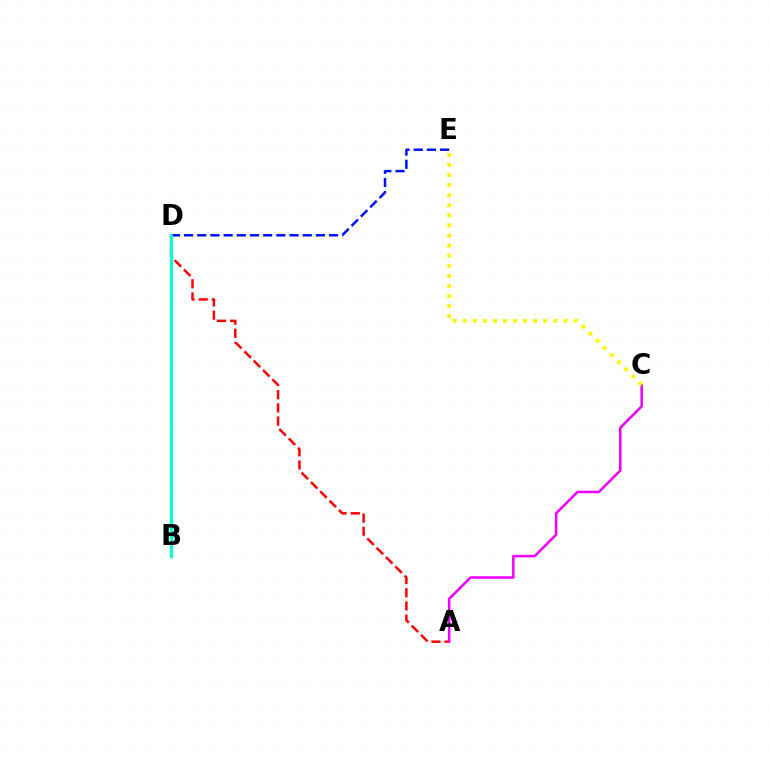{('A', 'D'): [{'color': '#ff0000', 'line_style': 'dashed', 'thickness': 1.79}], ('A', 'C'): [{'color': '#ee00ff', 'line_style': 'solid', 'thickness': 1.82}], ('B', 'D'): [{'color': '#08ff00', 'line_style': 'solid', 'thickness': 2.32}, {'color': '#00fff6', 'line_style': 'solid', 'thickness': 1.92}], ('D', 'E'): [{'color': '#0010ff', 'line_style': 'dashed', 'thickness': 1.79}], ('C', 'E'): [{'color': '#fcf500', 'line_style': 'dotted', 'thickness': 2.74}]}